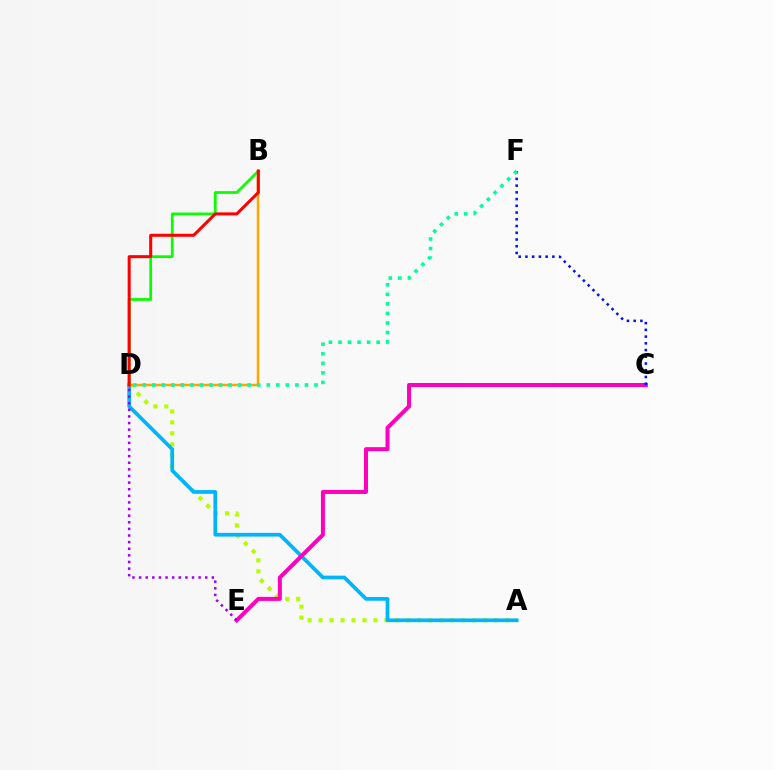{('B', 'D'): [{'color': '#08ff00', 'line_style': 'solid', 'thickness': 1.97}, {'color': '#ffa500', 'line_style': 'solid', 'thickness': 1.8}, {'color': '#ff0000', 'line_style': 'solid', 'thickness': 2.18}], ('A', 'D'): [{'color': '#b3ff00', 'line_style': 'dotted', 'thickness': 2.98}, {'color': '#00b5ff', 'line_style': 'solid', 'thickness': 2.68}], ('C', 'E'): [{'color': '#ff00bd', 'line_style': 'solid', 'thickness': 2.88}], ('D', 'E'): [{'color': '#9b00ff', 'line_style': 'dotted', 'thickness': 1.8}], ('C', 'F'): [{'color': '#0010ff', 'line_style': 'dotted', 'thickness': 1.83}], ('D', 'F'): [{'color': '#00ff9d', 'line_style': 'dotted', 'thickness': 2.59}]}